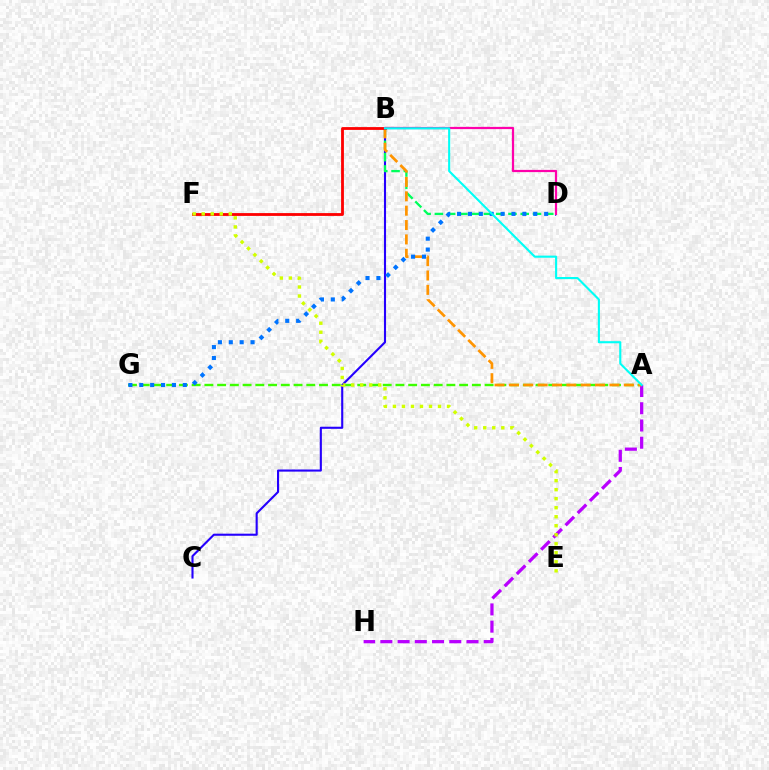{('A', 'G'): [{'color': '#3dff00', 'line_style': 'dashed', 'thickness': 1.73}], ('B', 'C'): [{'color': '#2500ff', 'line_style': 'solid', 'thickness': 1.52}], ('A', 'H'): [{'color': '#b900ff', 'line_style': 'dashed', 'thickness': 2.34}], ('B', 'D'): [{'color': '#00ff5c', 'line_style': 'dashed', 'thickness': 1.67}, {'color': '#ff00ac', 'line_style': 'solid', 'thickness': 1.6}], ('A', 'B'): [{'color': '#ff9400', 'line_style': 'dashed', 'thickness': 1.95}, {'color': '#00fff6', 'line_style': 'solid', 'thickness': 1.52}], ('D', 'G'): [{'color': '#0074ff', 'line_style': 'dotted', 'thickness': 2.96}], ('B', 'F'): [{'color': '#ff0000', 'line_style': 'solid', 'thickness': 2.03}], ('E', 'F'): [{'color': '#d1ff00', 'line_style': 'dotted', 'thickness': 2.45}]}